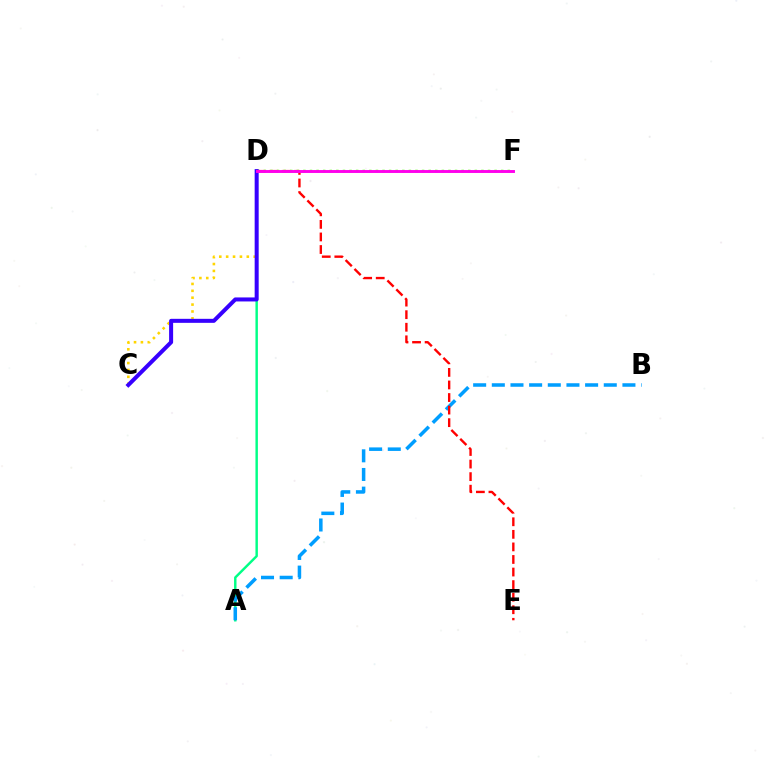{('D', 'F'): [{'color': '#4fff00', 'line_style': 'dotted', 'thickness': 1.79}, {'color': '#ff00ed', 'line_style': 'solid', 'thickness': 2.1}], ('A', 'D'): [{'color': '#00ff86', 'line_style': 'solid', 'thickness': 1.76}], ('C', 'D'): [{'color': '#ffd500', 'line_style': 'dotted', 'thickness': 1.87}, {'color': '#3700ff', 'line_style': 'solid', 'thickness': 2.89}], ('A', 'B'): [{'color': '#009eff', 'line_style': 'dashed', 'thickness': 2.53}], ('D', 'E'): [{'color': '#ff0000', 'line_style': 'dashed', 'thickness': 1.71}]}